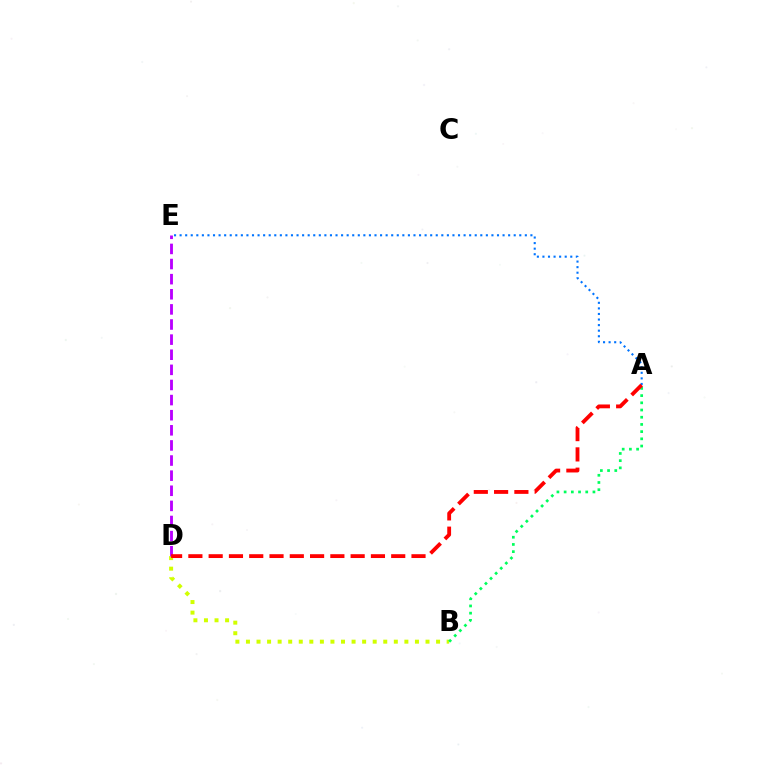{('B', 'D'): [{'color': '#d1ff00', 'line_style': 'dotted', 'thickness': 2.87}], ('D', 'E'): [{'color': '#b900ff', 'line_style': 'dashed', 'thickness': 2.05}], ('A', 'B'): [{'color': '#00ff5c', 'line_style': 'dotted', 'thickness': 1.96}], ('A', 'E'): [{'color': '#0074ff', 'line_style': 'dotted', 'thickness': 1.51}], ('A', 'D'): [{'color': '#ff0000', 'line_style': 'dashed', 'thickness': 2.76}]}